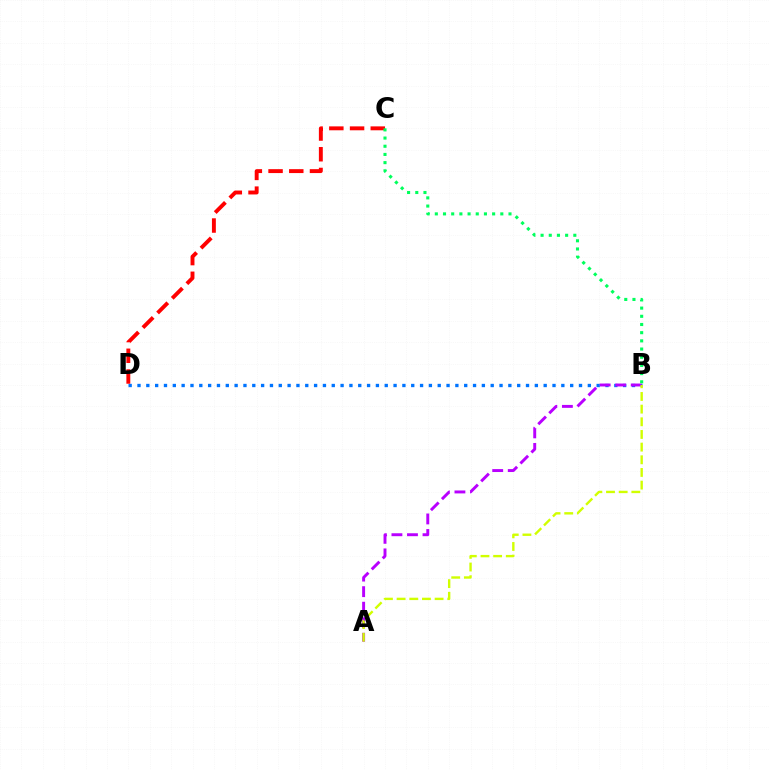{('B', 'D'): [{'color': '#0074ff', 'line_style': 'dotted', 'thickness': 2.4}], ('A', 'B'): [{'color': '#b900ff', 'line_style': 'dashed', 'thickness': 2.11}, {'color': '#d1ff00', 'line_style': 'dashed', 'thickness': 1.72}], ('C', 'D'): [{'color': '#ff0000', 'line_style': 'dashed', 'thickness': 2.81}], ('B', 'C'): [{'color': '#00ff5c', 'line_style': 'dotted', 'thickness': 2.22}]}